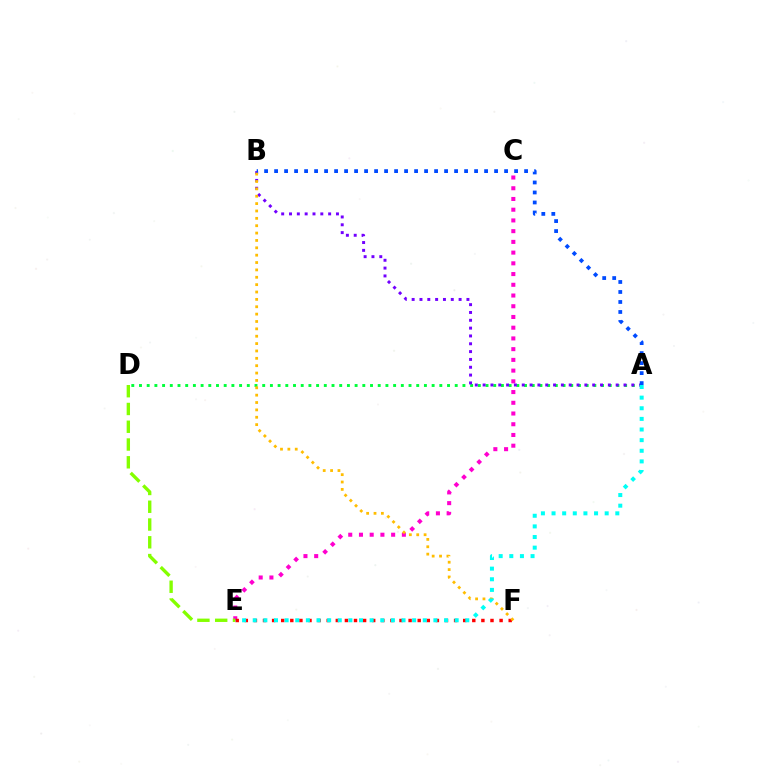{('C', 'E'): [{'color': '#ff00cf', 'line_style': 'dotted', 'thickness': 2.91}], ('D', 'E'): [{'color': '#84ff00', 'line_style': 'dashed', 'thickness': 2.41}], ('A', 'D'): [{'color': '#00ff39', 'line_style': 'dotted', 'thickness': 2.09}], ('E', 'F'): [{'color': '#ff0000', 'line_style': 'dotted', 'thickness': 2.47}], ('A', 'B'): [{'color': '#7200ff', 'line_style': 'dotted', 'thickness': 2.13}, {'color': '#004bff', 'line_style': 'dotted', 'thickness': 2.72}], ('B', 'F'): [{'color': '#ffbd00', 'line_style': 'dotted', 'thickness': 2.0}], ('A', 'E'): [{'color': '#00fff6', 'line_style': 'dotted', 'thickness': 2.89}]}